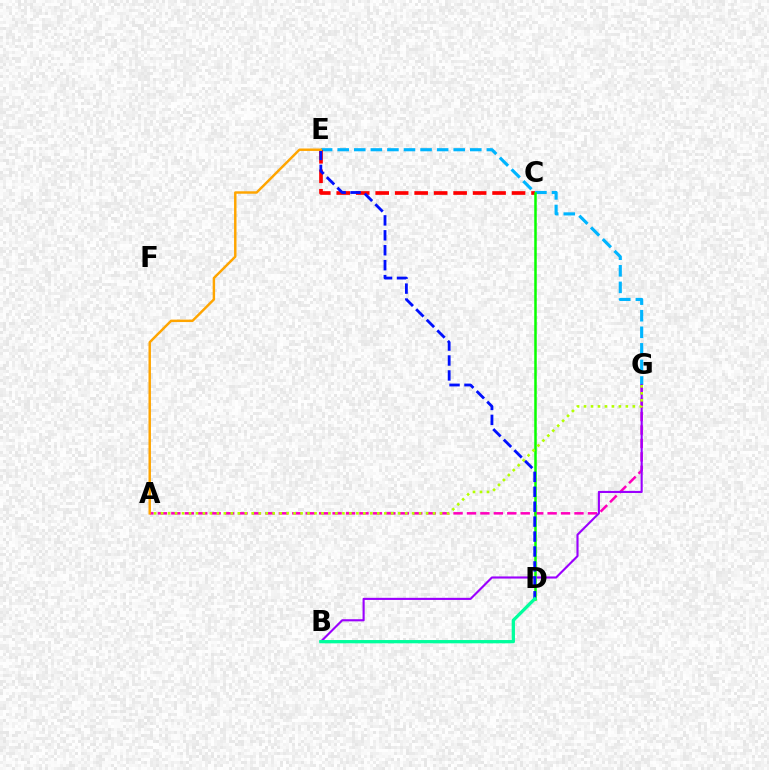{('A', 'G'): [{'color': '#ff00bd', 'line_style': 'dashed', 'thickness': 1.83}, {'color': '#b3ff00', 'line_style': 'dotted', 'thickness': 1.89}], ('E', 'G'): [{'color': '#00b5ff', 'line_style': 'dashed', 'thickness': 2.25}], ('B', 'G'): [{'color': '#9b00ff', 'line_style': 'solid', 'thickness': 1.53}], ('C', 'E'): [{'color': '#ff0000', 'line_style': 'dashed', 'thickness': 2.65}], ('C', 'D'): [{'color': '#08ff00', 'line_style': 'solid', 'thickness': 1.81}], ('D', 'E'): [{'color': '#0010ff', 'line_style': 'dashed', 'thickness': 2.03}], ('B', 'D'): [{'color': '#00ff9d', 'line_style': 'solid', 'thickness': 2.36}], ('A', 'E'): [{'color': '#ffa500', 'line_style': 'solid', 'thickness': 1.76}]}